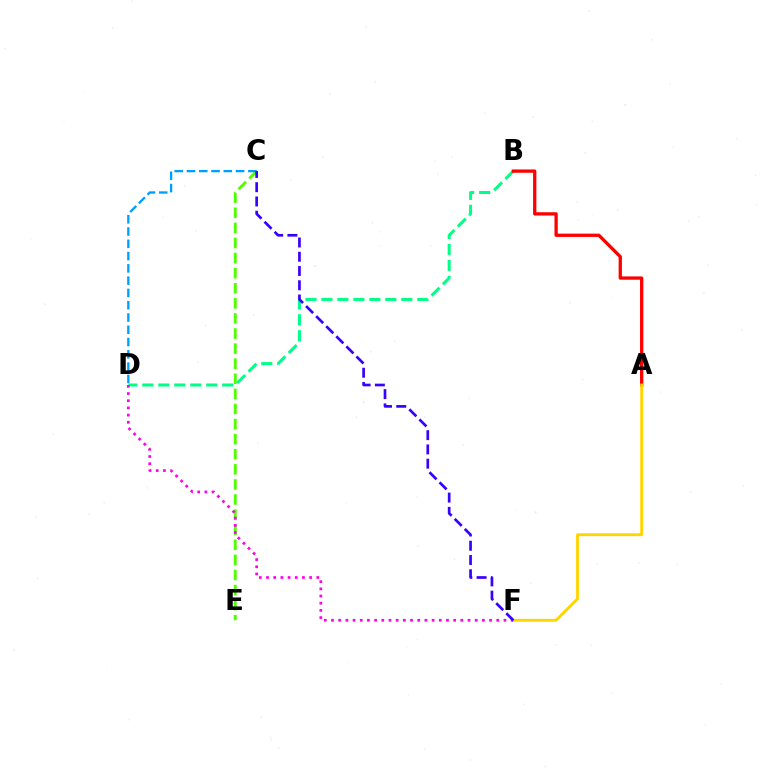{('C', 'E'): [{'color': '#4fff00', 'line_style': 'dashed', 'thickness': 2.05}], ('B', 'D'): [{'color': '#00ff86', 'line_style': 'dashed', 'thickness': 2.17}], ('A', 'B'): [{'color': '#ff0000', 'line_style': 'solid', 'thickness': 2.37}], ('A', 'F'): [{'color': '#ffd500', 'line_style': 'solid', 'thickness': 2.05}], ('C', 'D'): [{'color': '#009eff', 'line_style': 'dashed', 'thickness': 1.67}], ('D', 'F'): [{'color': '#ff00ed', 'line_style': 'dotted', 'thickness': 1.95}], ('C', 'F'): [{'color': '#3700ff', 'line_style': 'dashed', 'thickness': 1.94}]}